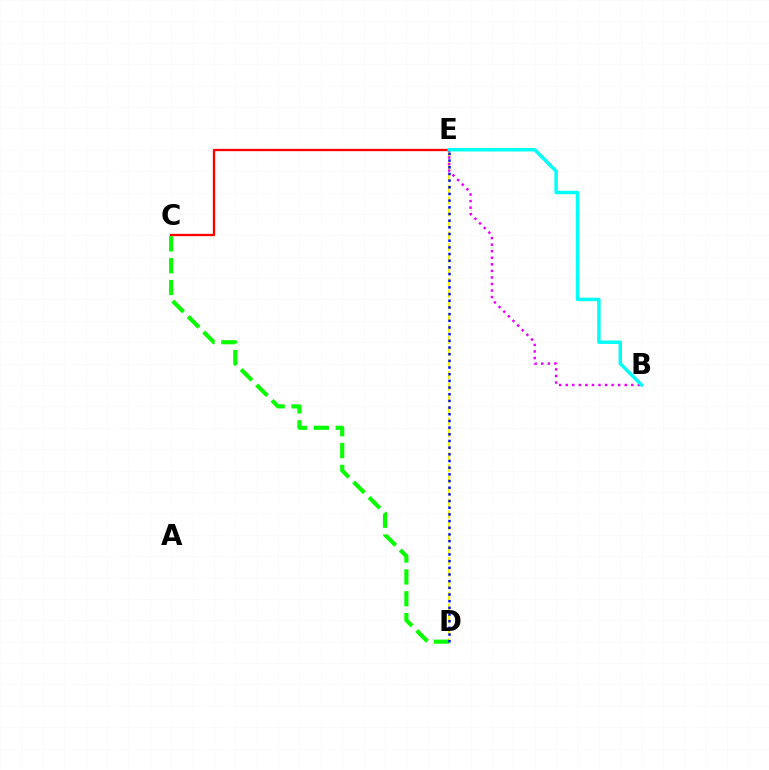{('D', 'E'): [{'color': '#fcf500', 'line_style': 'dashed', 'thickness': 1.58}, {'color': '#0010ff', 'line_style': 'dotted', 'thickness': 1.81}], ('B', 'E'): [{'color': '#ee00ff', 'line_style': 'dotted', 'thickness': 1.78}, {'color': '#00fff6', 'line_style': 'solid', 'thickness': 2.48}], ('C', 'D'): [{'color': '#08ff00', 'line_style': 'dashed', 'thickness': 2.97}], ('C', 'E'): [{'color': '#ff0000', 'line_style': 'solid', 'thickness': 1.67}]}